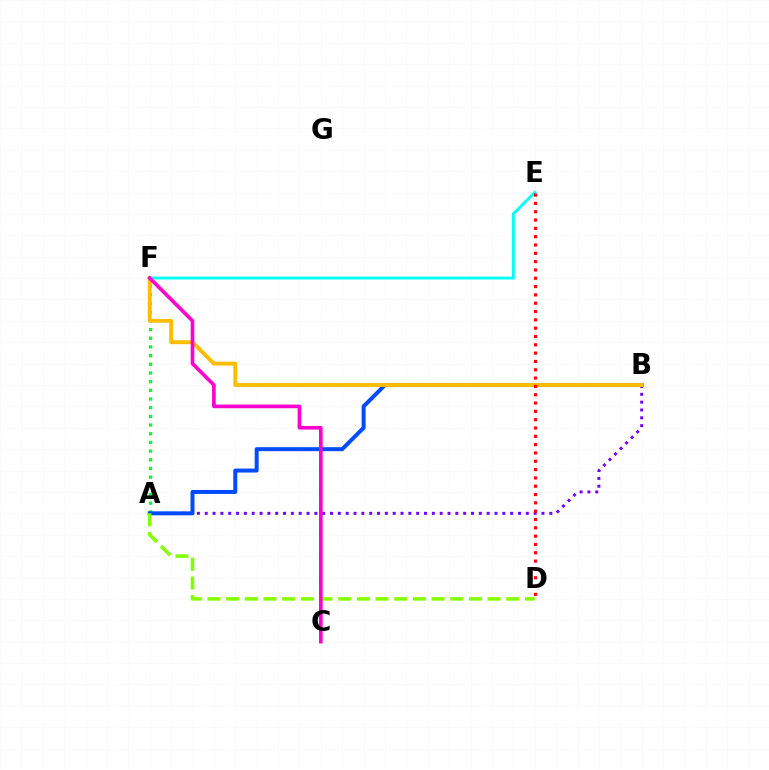{('A', 'B'): [{'color': '#7200ff', 'line_style': 'dotted', 'thickness': 2.13}, {'color': '#004bff', 'line_style': 'solid', 'thickness': 2.86}], ('A', 'F'): [{'color': '#00ff39', 'line_style': 'dotted', 'thickness': 2.36}], ('B', 'F'): [{'color': '#ffbd00', 'line_style': 'solid', 'thickness': 2.81}], ('E', 'F'): [{'color': '#00fff6', 'line_style': 'solid', 'thickness': 2.09}], ('A', 'D'): [{'color': '#84ff00', 'line_style': 'dashed', 'thickness': 2.54}], ('D', 'E'): [{'color': '#ff0000', 'line_style': 'dotted', 'thickness': 2.26}], ('C', 'F'): [{'color': '#ff00cf', 'line_style': 'solid', 'thickness': 2.61}]}